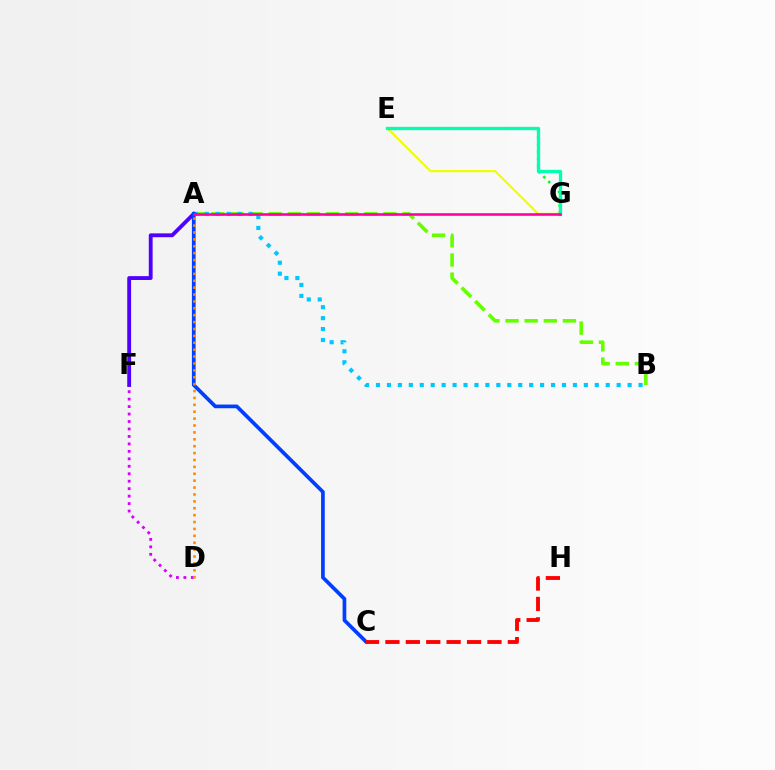{('E', 'G'): [{'color': '#00ff27', 'line_style': 'dotted', 'thickness': 1.9}, {'color': '#eeff00', 'line_style': 'solid', 'thickness': 1.57}, {'color': '#00ffaf', 'line_style': 'solid', 'thickness': 2.38}], ('A', 'B'): [{'color': '#66ff00', 'line_style': 'dashed', 'thickness': 2.6}, {'color': '#00c7ff', 'line_style': 'dotted', 'thickness': 2.97}], ('D', 'F'): [{'color': '#d600ff', 'line_style': 'dotted', 'thickness': 2.03}], ('A', 'F'): [{'color': '#4f00ff', 'line_style': 'solid', 'thickness': 2.77}], ('A', 'C'): [{'color': '#003fff', 'line_style': 'solid', 'thickness': 2.67}], ('A', 'G'): [{'color': '#ff00a0', 'line_style': 'solid', 'thickness': 1.86}], ('A', 'D'): [{'color': '#ff8800', 'line_style': 'dotted', 'thickness': 1.87}], ('C', 'H'): [{'color': '#ff0000', 'line_style': 'dashed', 'thickness': 2.77}]}